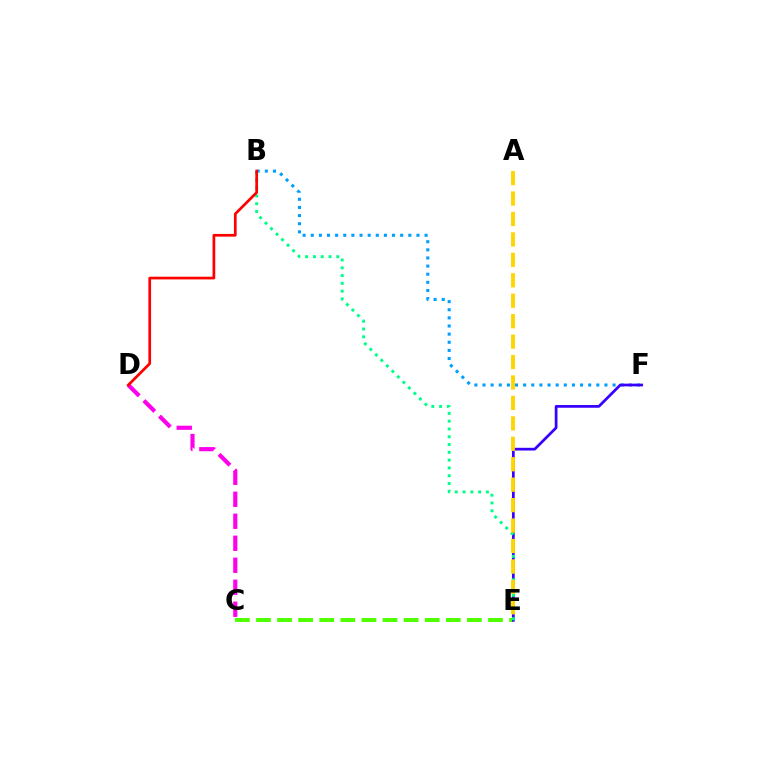{('B', 'F'): [{'color': '#009eff', 'line_style': 'dotted', 'thickness': 2.21}], ('C', 'E'): [{'color': '#4fff00', 'line_style': 'dashed', 'thickness': 2.87}], ('C', 'D'): [{'color': '#ff00ed', 'line_style': 'dashed', 'thickness': 2.99}], ('E', 'F'): [{'color': '#3700ff', 'line_style': 'solid', 'thickness': 1.97}], ('B', 'E'): [{'color': '#00ff86', 'line_style': 'dotted', 'thickness': 2.12}], ('B', 'D'): [{'color': '#ff0000', 'line_style': 'solid', 'thickness': 1.95}], ('A', 'E'): [{'color': '#ffd500', 'line_style': 'dashed', 'thickness': 2.78}]}